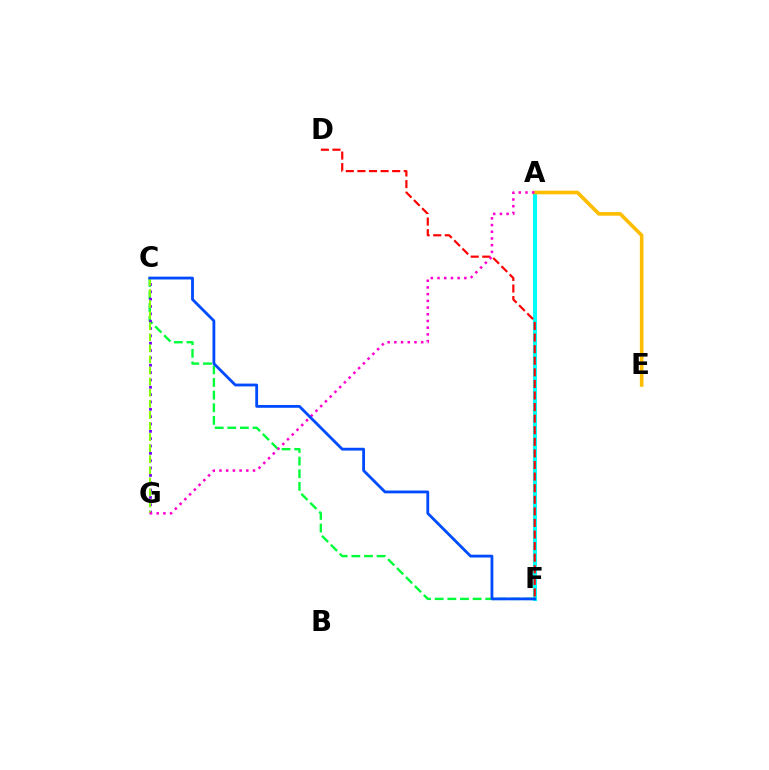{('C', 'F'): [{'color': '#00ff39', 'line_style': 'dashed', 'thickness': 1.72}, {'color': '#004bff', 'line_style': 'solid', 'thickness': 2.02}], ('A', 'F'): [{'color': '#00fff6', 'line_style': 'solid', 'thickness': 2.95}], ('A', 'E'): [{'color': '#ffbd00', 'line_style': 'solid', 'thickness': 2.6}], ('C', 'G'): [{'color': '#7200ff', 'line_style': 'dotted', 'thickness': 2.0}, {'color': '#84ff00', 'line_style': 'dashed', 'thickness': 1.51}], ('D', 'F'): [{'color': '#ff0000', 'line_style': 'dashed', 'thickness': 1.57}], ('A', 'G'): [{'color': '#ff00cf', 'line_style': 'dotted', 'thickness': 1.82}]}